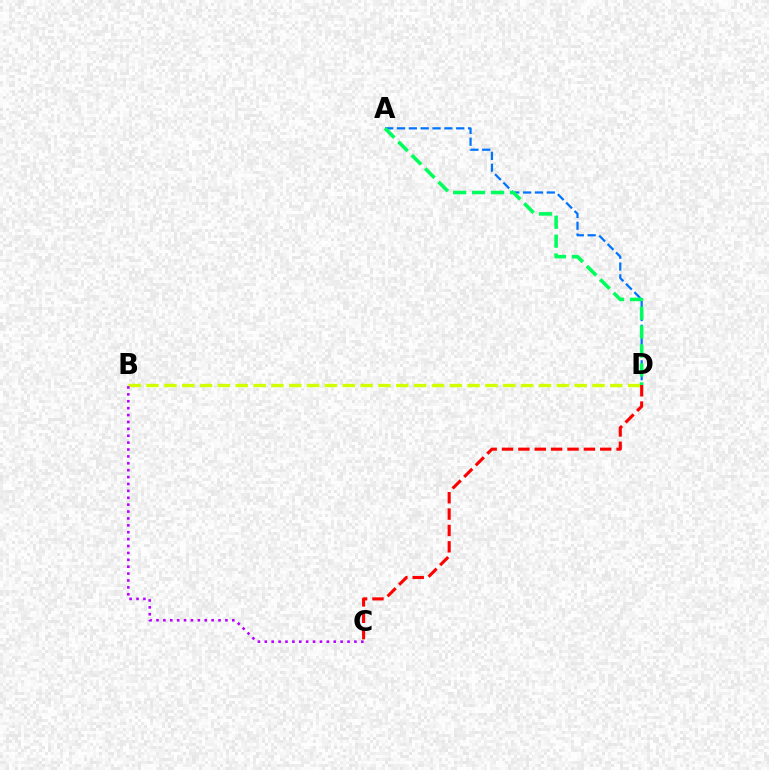{('A', 'D'): [{'color': '#0074ff', 'line_style': 'dashed', 'thickness': 1.61}, {'color': '#00ff5c', 'line_style': 'dashed', 'thickness': 2.57}], ('B', 'D'): [{'color': '#d1ff00', 'line_style': 'dashed', 'thickness': 2.42}], ('B', 'C'): [{'color': '#b900ff', 'line_style': 'dotted', 'thickness': 1.87}], ('C', 'D'): [{'color': '#ff0000', 'line_style': 'dashed', 'thickness': 2.22}]}